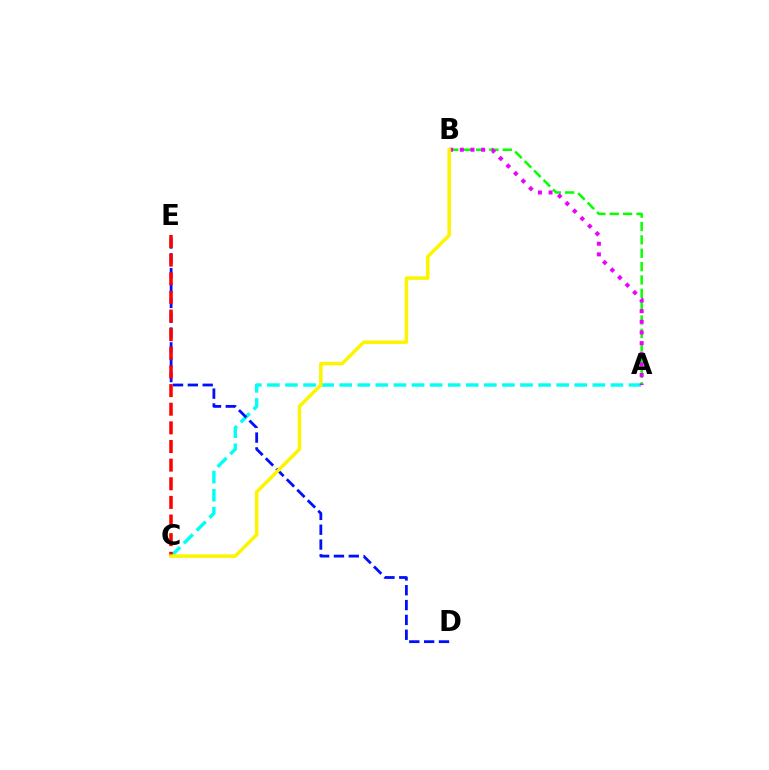{('A', 'C'): [{'color': '#00fff6', 'line_style': 'dashed', 'thickness': 2.46}], ('D', 'E'): [{'color': '#0010ff', 'line_style': 'dashed', 'thickness': 2.02}], ('A', 'B'): [{'color': '#08ff00', 'line_style': 'dashed', 'thickness': 1.81}, {'color': '#ee00ff', 'line_style': 'dotted', 'thickness': 2.89}], ('C', 'E'): [{'color': '#ff0000', 'line_style': 'dashed', 'thickness': 2.53}], ('B', 'C'): [{'color': '#fcf500', 'line_style': 'solid', 'thickness': 2.52}]}